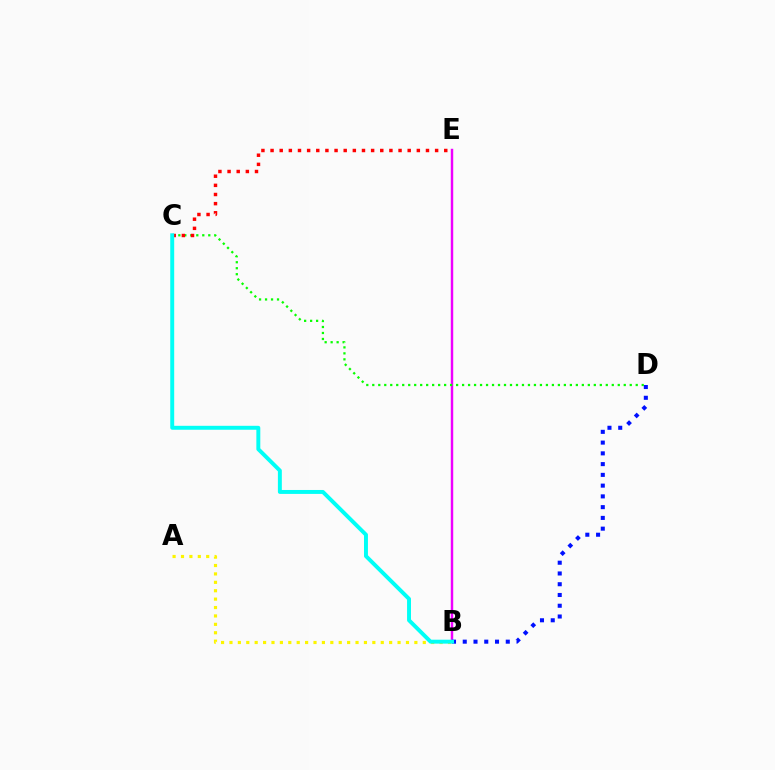{('A', 'B'): [{'color': '#fcf500', 'line_style': 'dotted', 'thickness': 2.28}], ('B', 'E'): [{'color': '#ee00ff', 'line_style': 'solid', 'thickness': 1.76}], ('C', 'D'): [{'color': '#08ff00', 'line_style': 'dotted', 'thickness': 1.63}], ('B', 'D'): [{'color': '#0010ff', 'line_style': 'dotted', 'thickness': 2.92}], ('C', 'E'): [{'color': '#ff0000', 'line_style': 'dotted', 'thickness': 2.48}], ('B', 'C'): [{'color': '#00fff6', 'line_style': 'solid', 'thickness': 2.83}]}